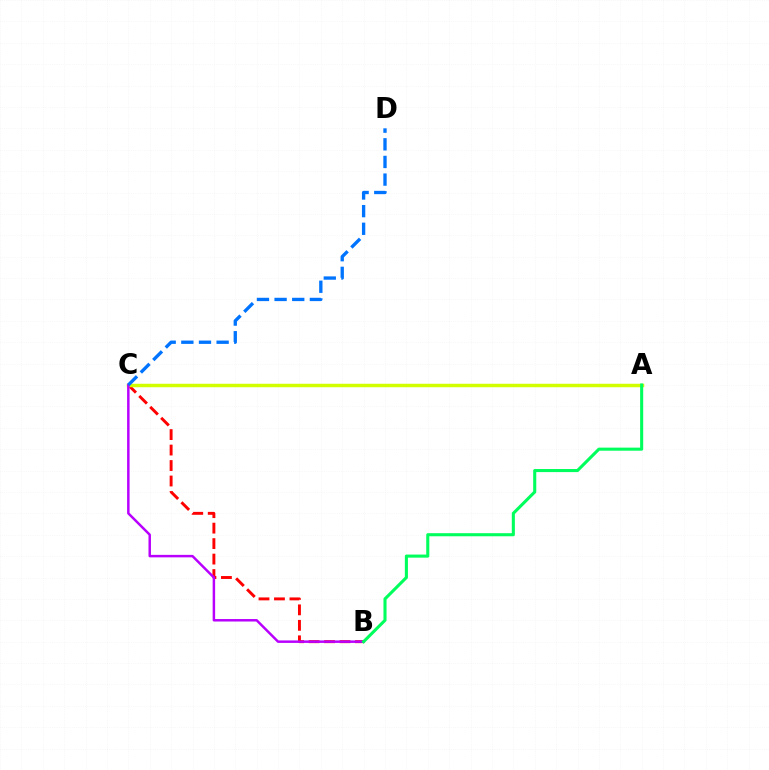{('B', 'C'): [{'color': '#ff0000', 'line_style': 'dashed', 'thickness': 2.1}, {'color': '#b900ff', 'line_style': 'solid', 'thickness': 1.79}], ('A', 'C'): [{'color': '#d1ff00', 'line_style': 'solid', 'thickness': 2.5}], ('C', 'D'): [{'color': '#0074ff', 'line_style': 'dashed', 'thickness': 2.4}], ('A', 'B'): [{'color': '#00ff5c', 'line_style': 'solid', 'thickness': 2.22}]}